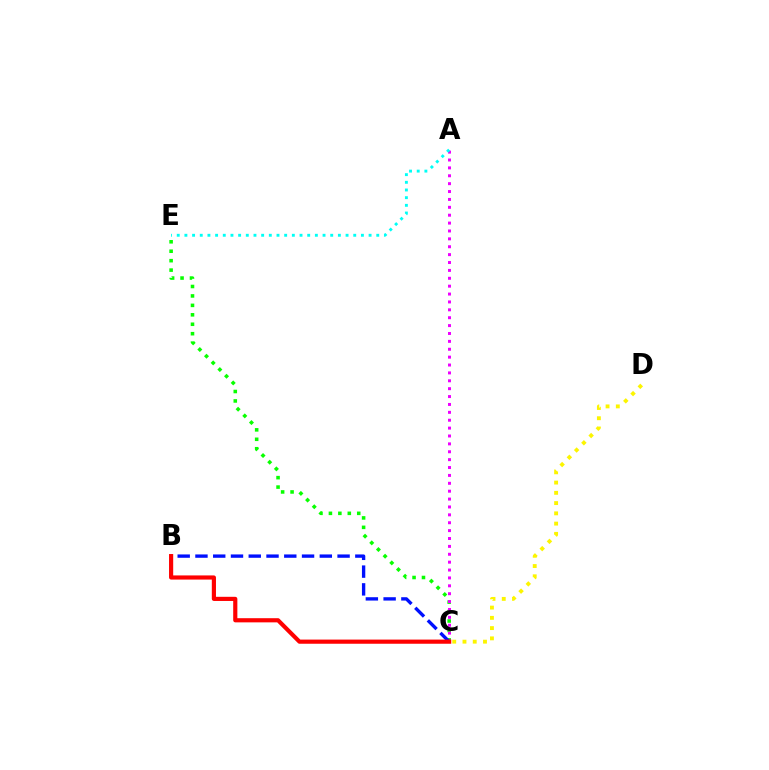{('C', 'E'): [{'color': '#08ff00', 'line_style': 'dotted', 'thickness': 2.57}], ('A', 'C'): [{'color': '#ee00ff', 'line_style': 'dotted', 'thickness': 2.14}], ('C', 'D'): [{'color': '#fcf500', 'line_style': 'dotted', 'thickness': 2.79}], ('A', 'E'): [{'color': '#00fff6', 'line_style': 'dotted', 'thickness': 2.09}], ('B', 'C'): [{'color': '#0010ff', 'line_style': 'dashed', 'thickness': 2.41}, {'color': '#ff0000', 'line_style': 'solid', 'thickness': 3.0}]}